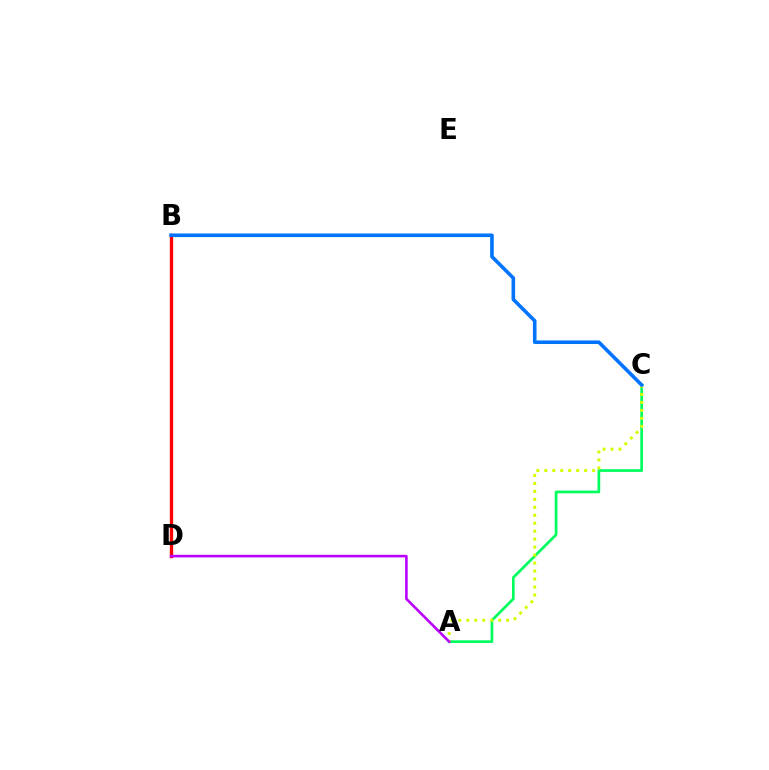{('A', 'C'): [{'color': '#00ff5c', 'line_style': 'solid', 'thickness': 1.94}, {'color': '#d1ff00', 'line_style': 'dotted', 'thickness': 2.17}], ('B', 'D'): [{'color': '#ff0000', 'line_style': 'solid', 'thickness': 2.39}], ('B', 'C'): [{'color': '#0074ff', 'line_style': 'solid', 'thickness': 2.59}], ('A', 'D'): [{'color': '#b900ff', 'line_style': 'solid', 'thickness': 1.87}]}